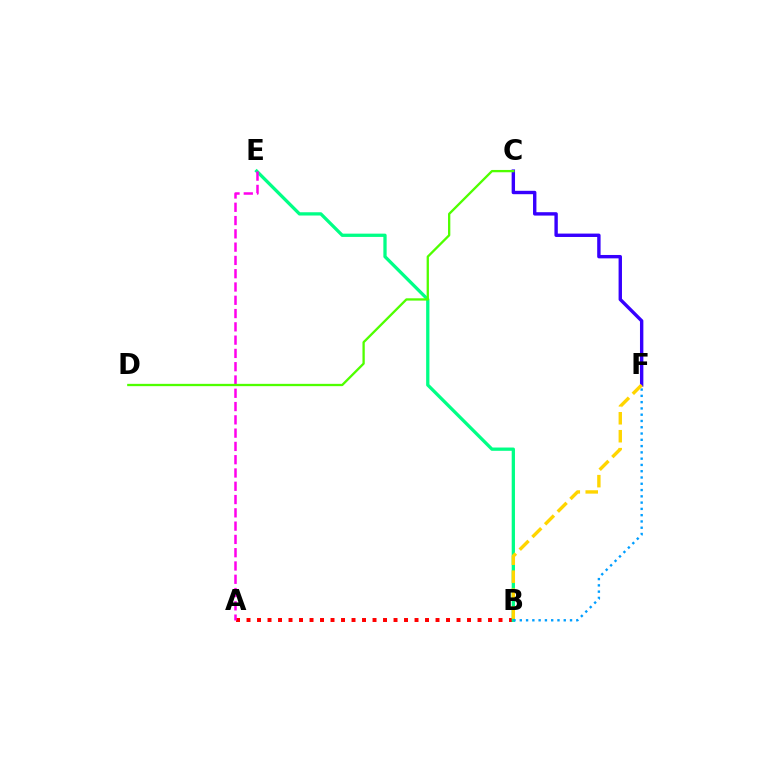{('A', 'B'): [{'color': '#ff0000', 'line_style': 'dotted', 'thickness': 2.85}], ('B', 'E'): [{'color': '#00ff86', 'line_style': 'solid', 'thickness': 2.36}], ('A', 'E'): [{'color': '#ff00ed', 'line_style': 'dashed', 'thickness': 1.8}], ('C', 'F'): [{'color': '#3700ff', 'line_style': 'solid', 'thickness': 2.44}], ('C', 'D'): [{'color': '#4fff00', 'line_style': 'solid', 'thickness': 1.66}], ('B', 'F'): [{'color': '#009eff', 'line_style': 'dotted', 'thickness': 1.71}, {'color': '#ffd500', 'line_style': 'dashed', 'thickness': 2.44}]}